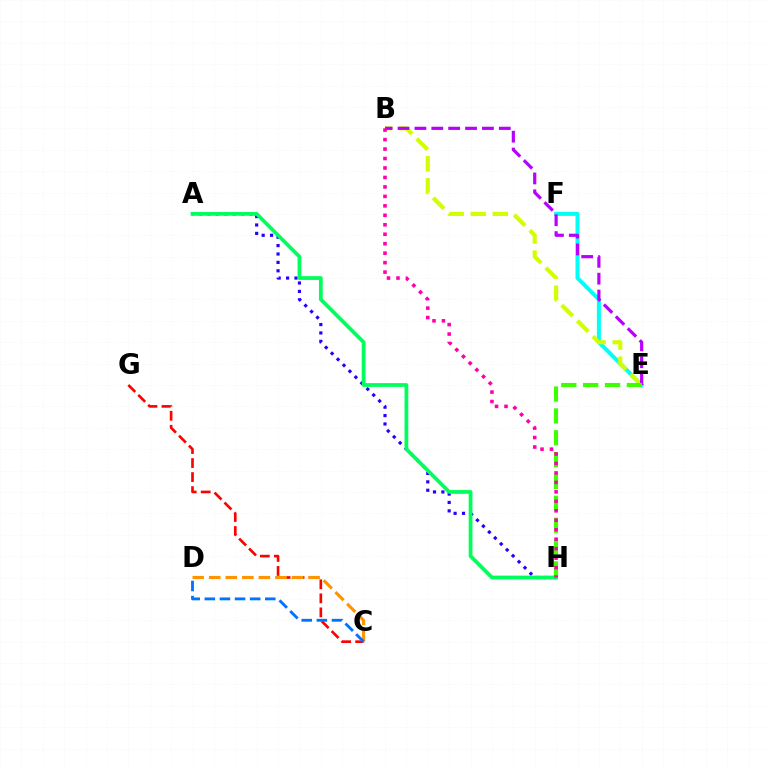{('E', 'F'): [{'color': '#00fff6', 'line_style': 'solid', 'thickness': 2.88}], ('B', 'E'): [{'color': '#d1ff00', 'line_style': 'dashed', 'thickness': 2.99}, {'color': '#b900ff', 'line_style': 'dashed', 'thickness': 2.29}], ('A', 'H'): [{'color': '#2500ff', 'line_style': 'dotted', 'thickness': 2.28}, {'color': '#00ff5c', 'line_style': 'solid', 'thickness': 2.71}], ('C', 'G'): [{'color': '#ff0000', 'line_style': 'dashed', 'thickness': 1.91}], ('E', 'H'): [{'color': '#3dff00', 'line_style': 'dashed', 'thickness': 2.97}], ('B', 'H'): [{'color': '#ff00ac', 'line_style': 'dotted', 'thickness': 2.57}], ('C', 'D'): [{'color': '#ff9400', 'line_style': 'dashed', 'thickness': 2.25}, {'color': '#0074ff', 'line_style': 'dashed', 'thickness': 2.05}]}